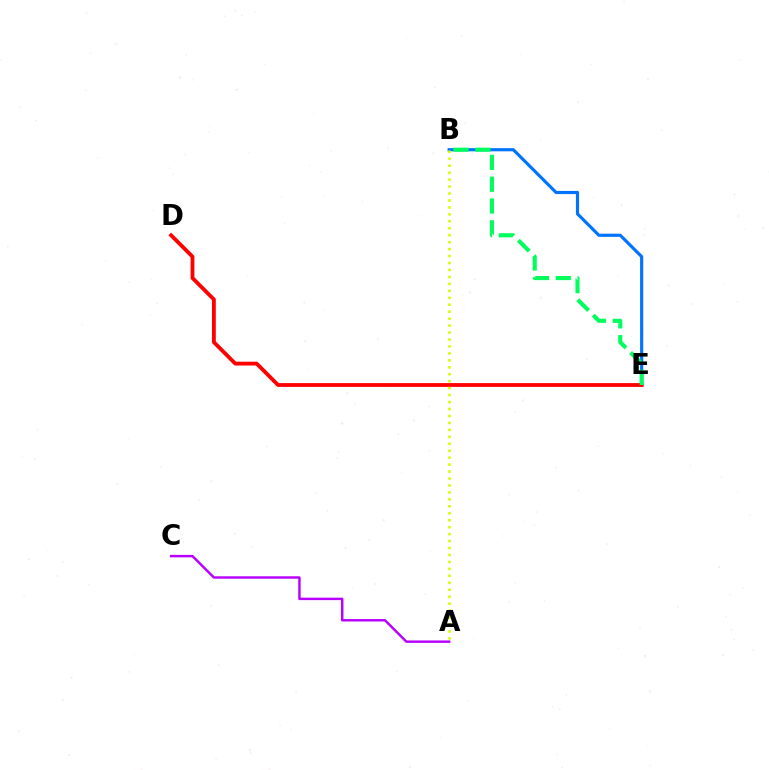{('B', 'E'): [{'color': '#0074ff', 'line_style': 'solid', 'thickness': 2.28}, {'color': '#00ff5c', 'line_style': 'dashed', 'thickness': 2.96}], ('D', 'E'): [{'color': '#ff0000', 'line_style': 'solid', 'thickness': 2.75}], ('A', 'C'): [{'color': '#b900ff', 'line_style': 'solid', 'thickness': 1.76}], ('A', 'B'): [{'color': '#d1ff00', 'line_style': 'dotted', 'thickness': 1.89}]}